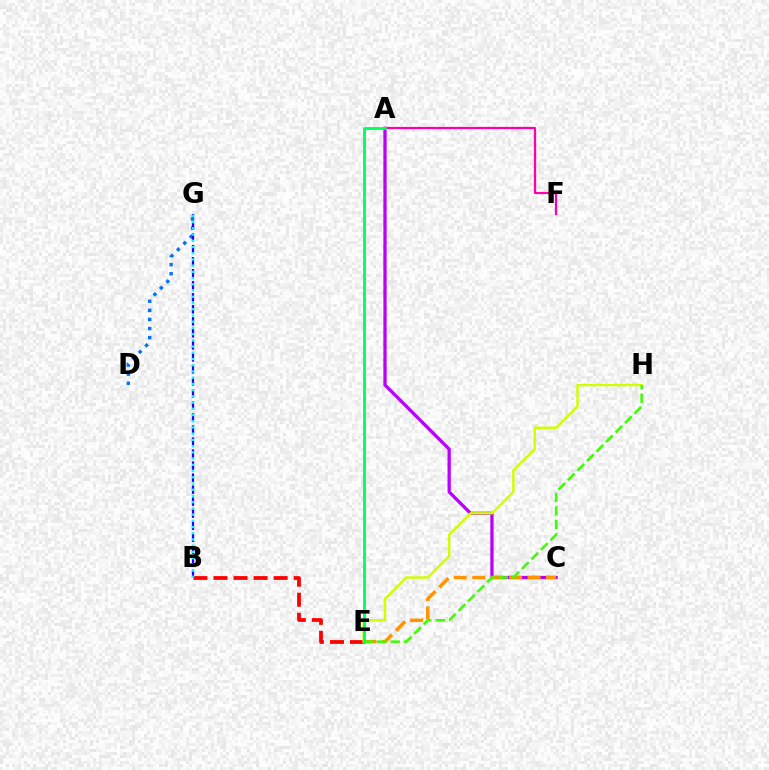{('B', 'E'): [{'color': '#ff0000', 'line_style': 'dashed', 'thickness': 2.72}], ('A', 'C'): [{'color': '#b900ff', 'line_style': 'solid', 'thickness': 2.36}], ('C', 'E'): [{'color': '#ff9400', 'line_style': 'dashed', 'thickness': 2.51}], ('D', 'G'): [{'color': '#0074ff', 'line_style': 'dotted', 'thickness': 2.47}], ('B', 'G'): [{'color': '#2500ff', 'line_style': 'dashed', 'thickness': 1.63}, {'color': '#00fff6', 'line_style': 'dotted', 'thickness': 1.69}], ('E', 'H'): [{'color': '#d1ff00', 'line_style': 'solid', 'thickness': 1.75}, {'color': '#3dff00', 'line_style': 'dashed', 'thickness': 1.83}], ('A', 'F'): [{'color': '#ff00ac', 'line_style': 'solid', 'thickness': 1.6}], ('A', 'E'): [{'color': '#00ff5c', 'line_style': 'solid', 'thickness': 2.04}]}